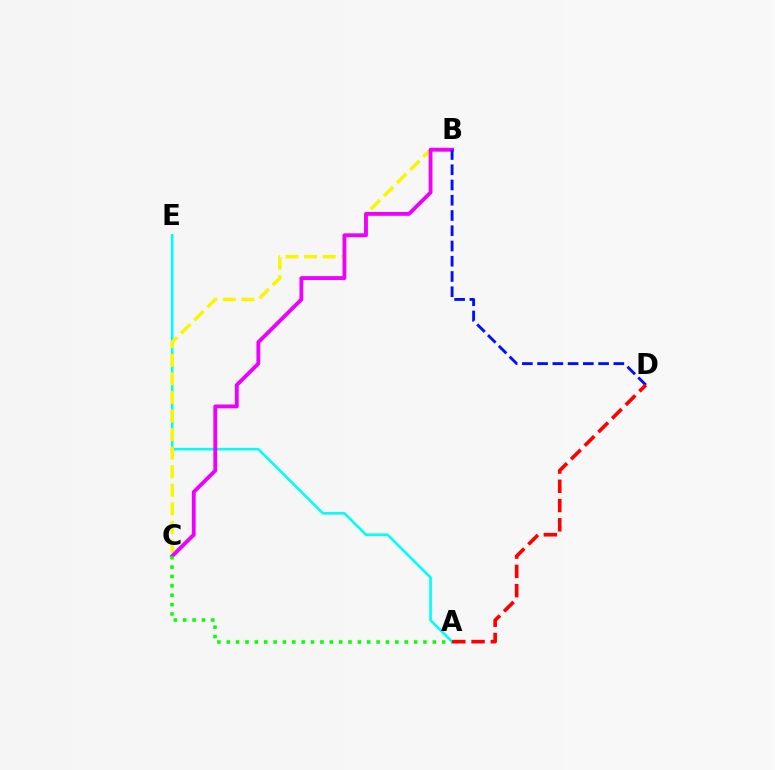{('A', 'E'): [{'color': '#00fff6', 'line_style': 'solid', 'thickness': 1.87}], ('B', 'C'): [{'color': '#fcf500', 'line_style': 'dashed', 'thickness': 2.52}, {'color': '#ee00ff', 'line_style': 'solid', 'thickness': 2.76}], ('A', 'C'): [{'color': '#08ff00', 'line_style': 'dotted', 'thickness': 2.54}], ('B', 'D'): [{'color': '#0010ff', 'line_style': 'dashed', 'thickness': 2.07}], ('A', 'D'): [{'color': '#ff0000', 'line_style': 'dashed', 'thickness': 2.62}]}